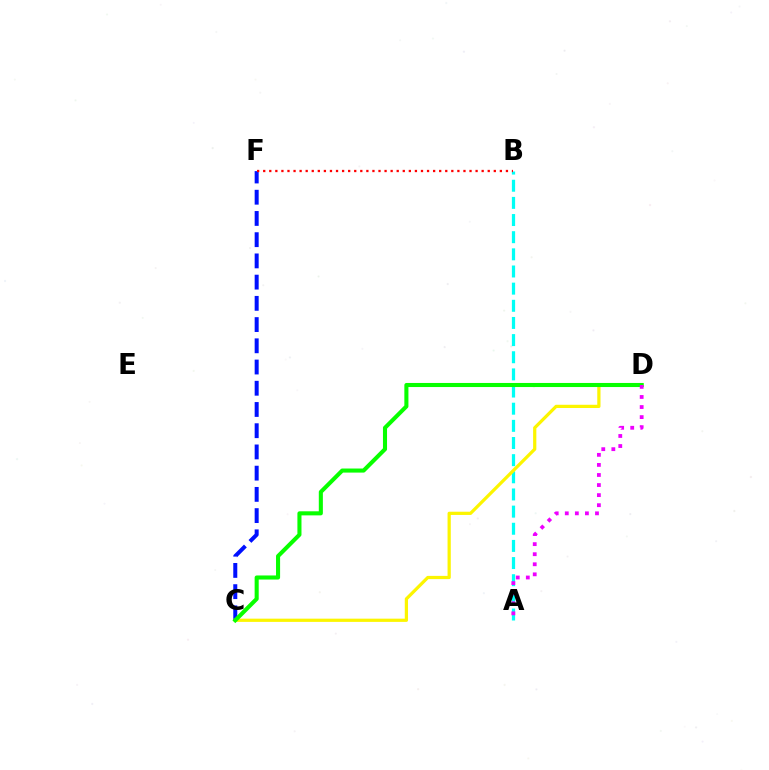{('C', 'F'): [{'color': '#0010ff', 'line_style': 'dashed', 'thickness': 2.88}], ('A', 'B'): [{'color': '#00fff6', 'line_style': 'dashed', 'thickness': 2.33}], ('C', 'D'): [{'color': '#fcf500', 'line_style': 'solid', 'thickness': 2.33}, {'color': '#08ff00', 'line_style': 'solid', 'thickness': 2.93}], ('B', 'F'): [{'color': '#ff0000', 'line_style': 'dotted', 'thickness': 1.65}], ('A', 'D'): [{'color': '#ee00ff', 'line_style': 'dotted', 'thickness': 2.73}]}